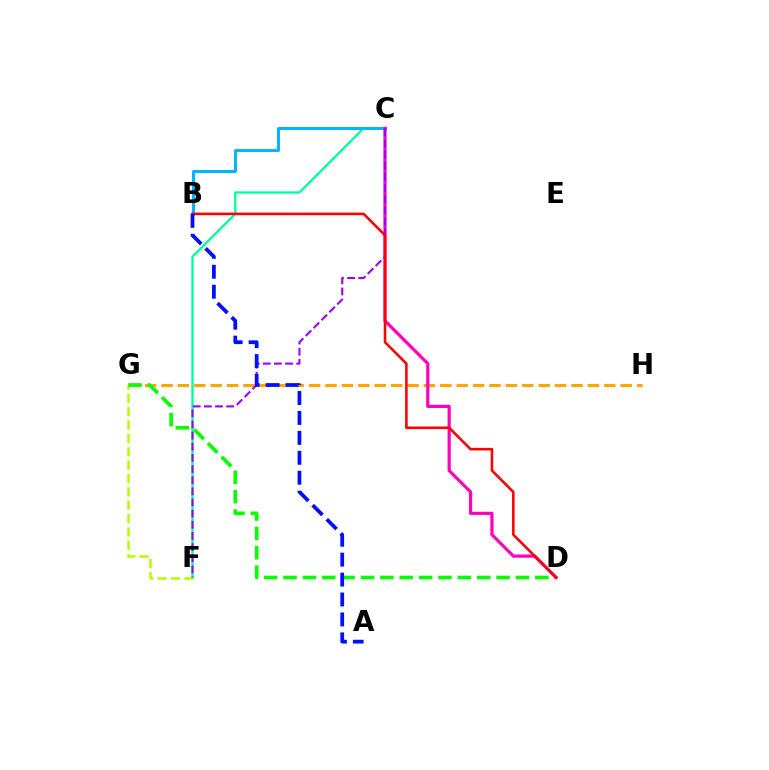{('C', 'F'): [{'color': '#00ff9d', 'line_style': 'solid', 'thickness': 1.68}, {'color': '#9b00ff', 'line_style': 'dashed', 'thickness': 1.51}], ('F', 'G'): [{'color': '#b3ff00', 'line_style': 'dashed', 'thickness': 1.81}], ('G', 'H'): [{'color': '#ffa500', 'line_style': 'dashed', 'thickness': 2.23}], ('D', 'G'): [{'color': '#08ff00', 'line_style': 'dashed', 'thickness': 2.63}], ('B', 'C'): [{'color': '#00b5ff', 'line_style': 'solid', 'thickness': 2.13}], ('C', 'D'): [{'color': '#ff00bd', 'line_style': 'solid', 'thickness': 2.3}], ('B', 'D'): [{'color': '#ff0000', 'line_style': 'solid', 'thickness': 1.85}], ('A', 'B'): [{'color': '#0010ff', 'line_style': 'dashed', 'thickness': 2.71}]}